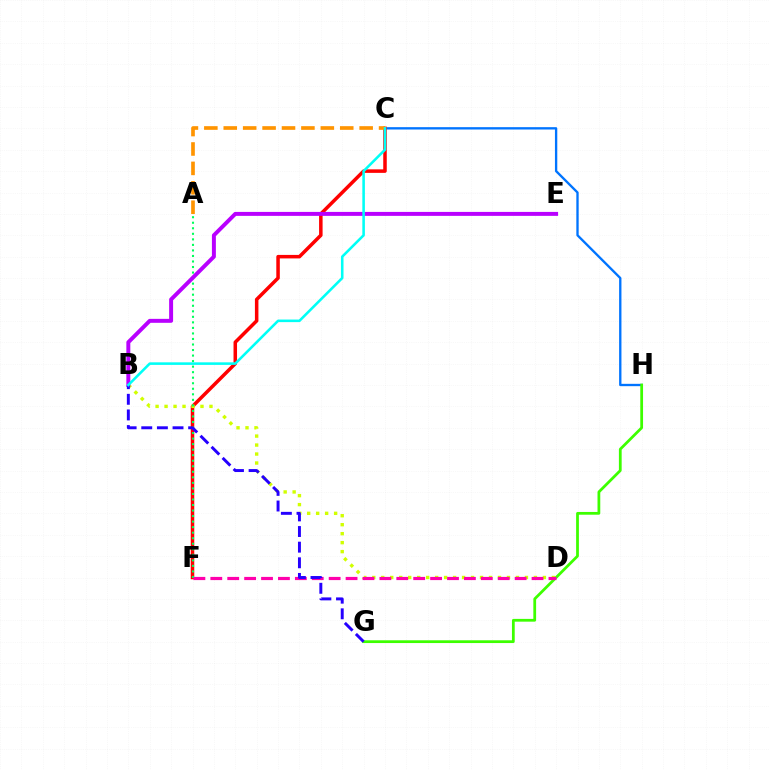{('C', 'H'): [{'color': '#0074ff', 'line_style': 'solid', 'thickness': 1.68}], ('C', 'F'): [{'color': '#ff0000', 'line_style': 'solid', 'thickness': 2.53}], ('G', 'H'): [{'color': '#3dff00', 'line_style': 'solid', 'thickness': 1.99}], ('B', 'D'): [{'color': '#d1ff00', 'line_style': 'dotted', 'thickness': 2.44}], ('A', 'F'): [{'color': '#00ff5c', 'line_style': 'dotted', 'thickness': 1.5}], ('A', 'C'): [{'color': '#ff9400', 'line_style': 'dashed', 'thickness': 2.64}], ('B', 'E'): [{'color': '#b900ff', 'line_style': 'solid', 'thickness': 2.85}], ('D', 'F'): [{'color': '#ff00ac', 'line_style': 'dashed', 'thickness': 2.3}], ('B', 'G'): [{'color': '#2500ff', 'line_style': 'dashed', 'thickness': 2.12}], ('B', 'C'): [{'color': '#00fff6', 'line_style': 'solid', 'thickness': 1.85}]}